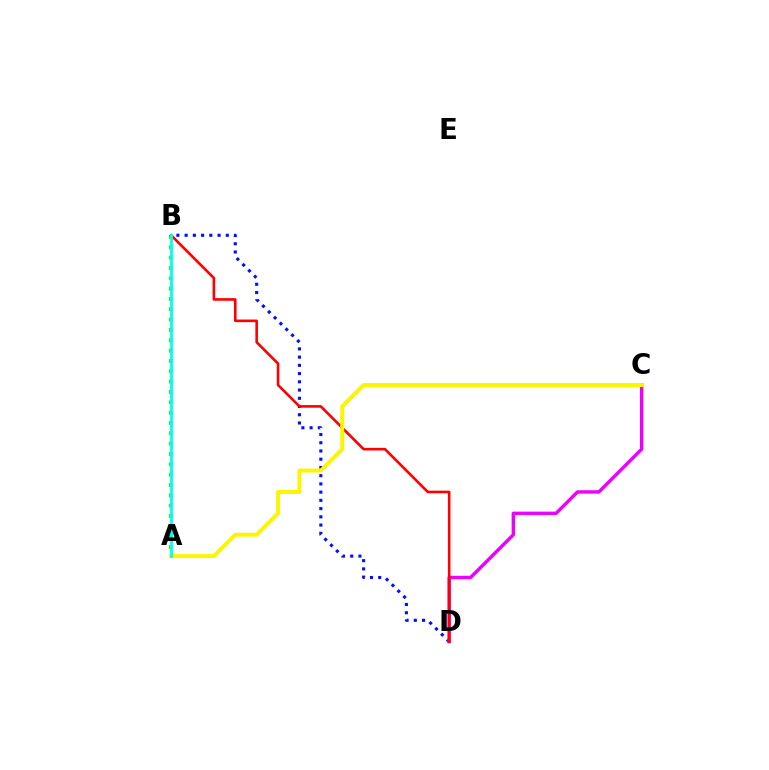{('B', 'D'): [{'color': '#0010ff', 'line_style': 'dotted', 'thickness': 2.24}, {'color': '#ff0000', 'line_style': 'solid', 'thickness': 1.88}], ('A', 'B'): [{'color': '#08ff00', 'line_style': 'dotted', 'thickness': 2.81}, {'color': '#00fff6', 'line_style': 'solid', 'thickness': 2.04}], ('C', 'D'): [{'color': '#ee00ff', 'line_style': 'solid', 'thickness': 2.46}], ('A', 'C'): [{'color': '#fcf500', 'line_style': 'solid', 'thickness': 2.84}]}